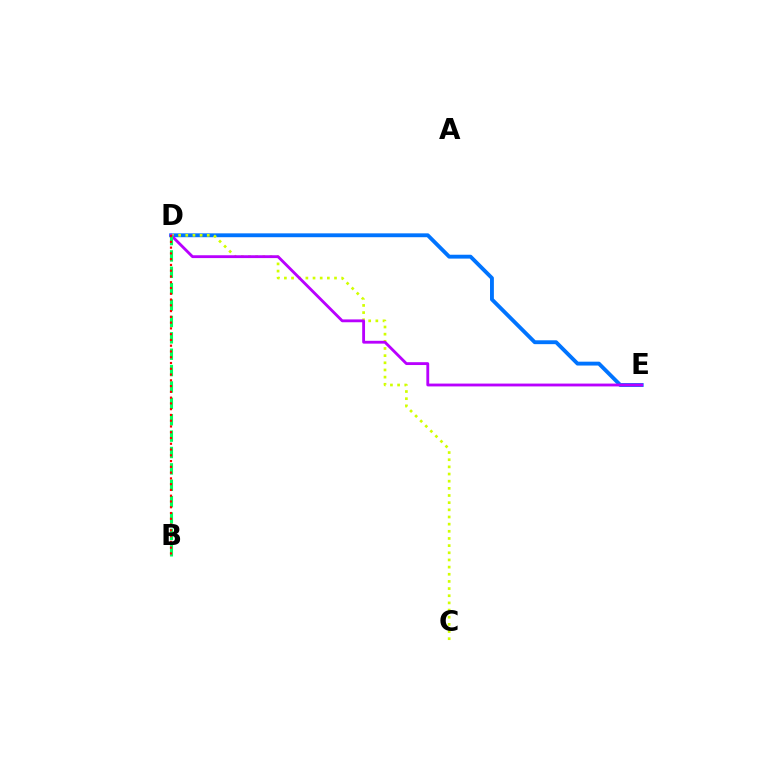{('D', 'E'): [{'color': '#0074ff', 'line_style': 'solid', 'thickness': 2.78}, {'color': '#b900ff', 'line_style': 'solid', 'thickness': 2.04}], ('C', 'D'): [{'color': '#d1ff00', 'line_style': 'dotted', 'thickness': 1.95}], ('B', 'D'): [{'color': '#00ff5c', 'line_style': 'dashed', 'thickness': 2.23}, {'color': '#ff0000', 'line_style': 'dotted', 'thickness': 1.57}]}